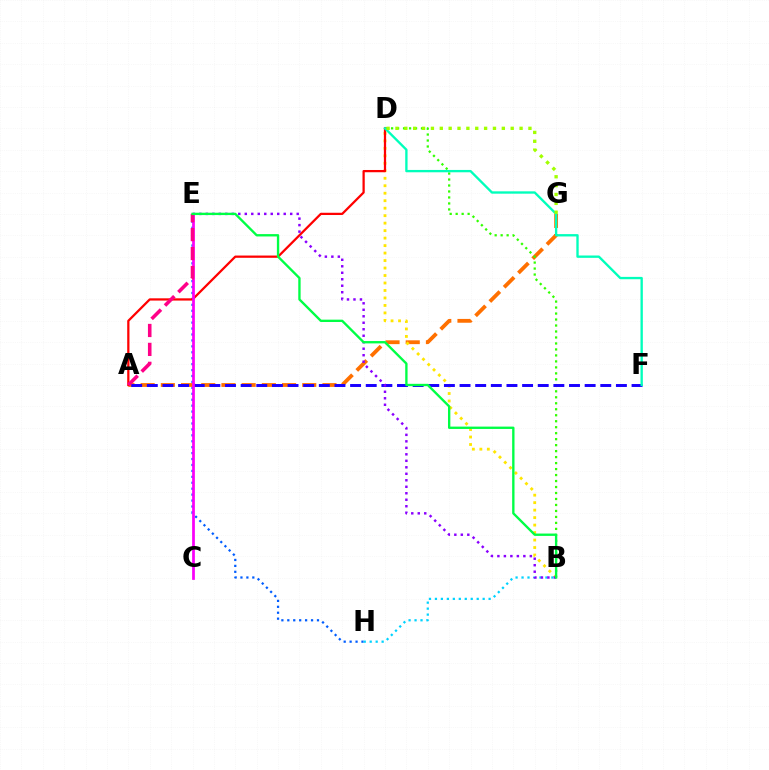{('E', 'H'): [{'color': '#005dff', 'line_style': 'dotted', 'thickness': 1.61}], ('A', 'G'): [{'color': '#ff7000', 'line_style': 'dashed', 'thickness': 2.74}], ('B', 'D'): [{'color': '#31ff00', 'line_style': 'dotted', 'thickness': 1.63}, {'color': '#ffe600', 'line_style': 'dotted', 'thickness': 2.03}], ('B', 'H'): [{'color': '#00d3ff', 'line_style': 'dotted', 'thickness': 1.62}], ('A', 'D'): [{'color': '#ff0000', 'line_style': 'solid', 'thickness': 1.62}], ('A', 'F'): [{'color': '#1900ff', 'line_style': 'dashed', 'thickness': 2.12}], ('D', 'F'): [{'color': '#00ffbb', 'line_style': 'solid', 'thickness': 1.69}], ('B', 'E'): [{'color': '#8a00ff', 'line_style': 'dotted', 'thickness': 1.76}, {'color': '#00ff45', 'line_style': 'solid', 'thickness': 1.69}], ('C', 'E'): [{'color': '#fa00f9', 'line_style': 'solid', 'thickness': 1.98}], ('A', 'E'): [{'color': '#ff0088', 'line_style': 'dashed', 'thickness': 2.57}], ('D', 'G'): [{'color': '#a2ff00', 'line_style': 'dotted', 'thickness': 2.41}]}